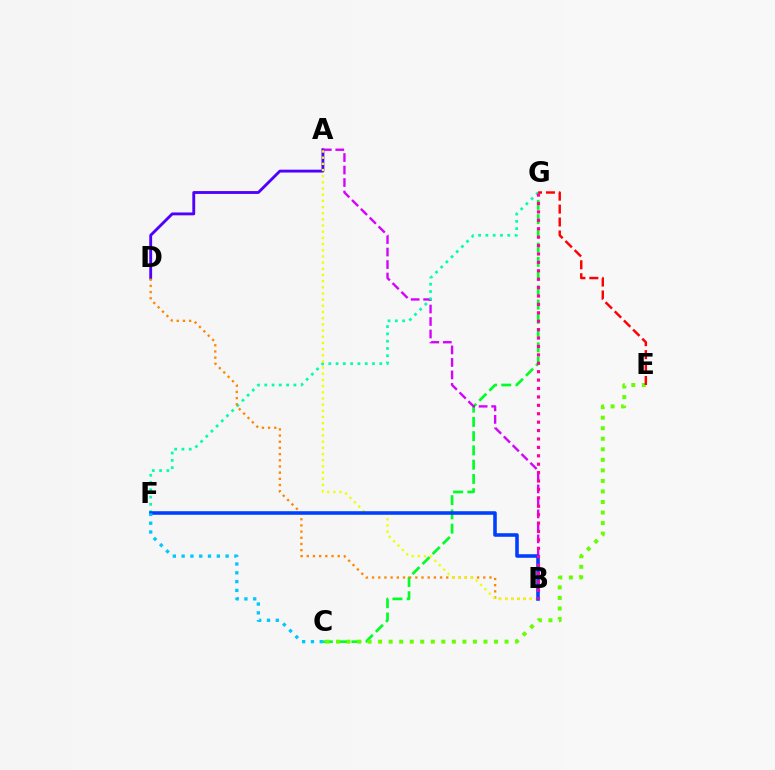{('C', 'G'): [{'color': '#00ff27', 'line_style': 'dashed', 'thickness': 1.94}], ('A', 'D'): [{'color': '#4f00ff', 'line_style': 'solid', 'thickness': 2.06}], ('A', 'B'): [{'color': '#d600ff', 'line_style': 'dashed', 'thickness': 1.7}, {'color': '#eeff00', 'line_style': 'dotted', 'thickness': 1.68}], ('C', 'E'): [{'color': '#66ff00', 'line_style': 'dotted', 'thickness': 2.86}], ('F', 'G'): [{'color': '#00ffaf', 'line_style': 'dotted', 'thickness': 1.98}], ('E', 'G'): [{'color': '#ff0000', 'line_style': 'dashed', 'thickness': 1.76}], ('B', 'D'): [{'color': '#ff8800', 'line_style': 'dotted', 'thickness': 1.68}], ('B', 'F'): [{'color': '#003fff', 'line_style': 'solid', 'thickness': 2.56}], ('C', 'F'): [{'color': '#00c7ff', 'line_style': 'dotted', 'thickness': 2.39}], ('B', 'G'): [{'color': '#ff00a0', 'line_style': 'dotted', 'thickness': 2.28}]}